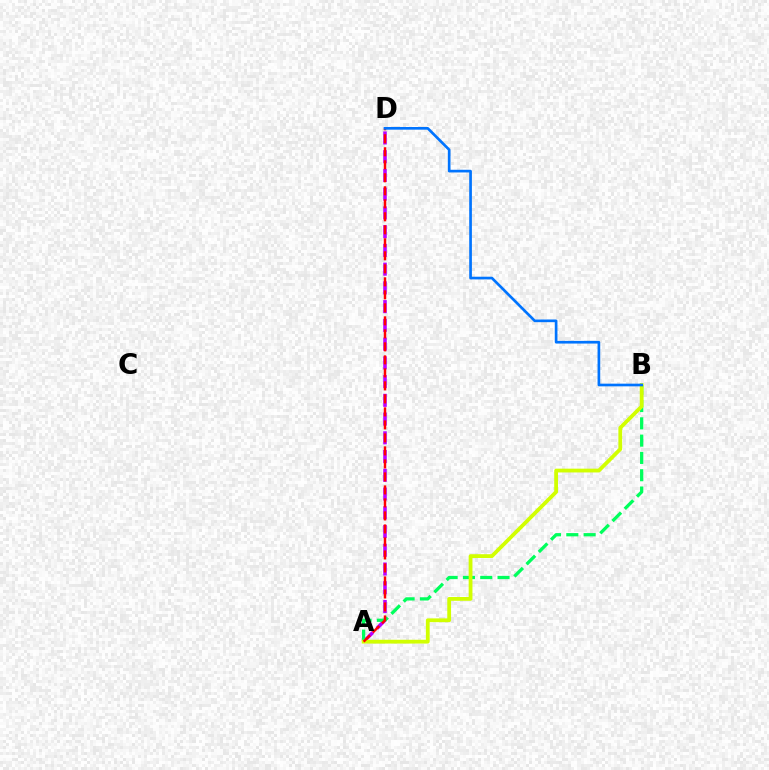{('A', 'D'): [{'color': '#b900ff', 'line_style': 'dashed', 'thickness': 2.55}, {'color': '#ff0000', 'line_style': 'dashed', 'thickness': 1.77}], ('A', 'B'): [{'color': '#00ff5c', 'line_style': 'dashed', 'thickness': 2.35}, {'color': '#d1ff00', 'line_style': 'solid', 'thickness': 2.73}], ('B', 'D'): [{'color': '#0074ff', 'line_style': 'solid', 'thickness': 1.93}]}